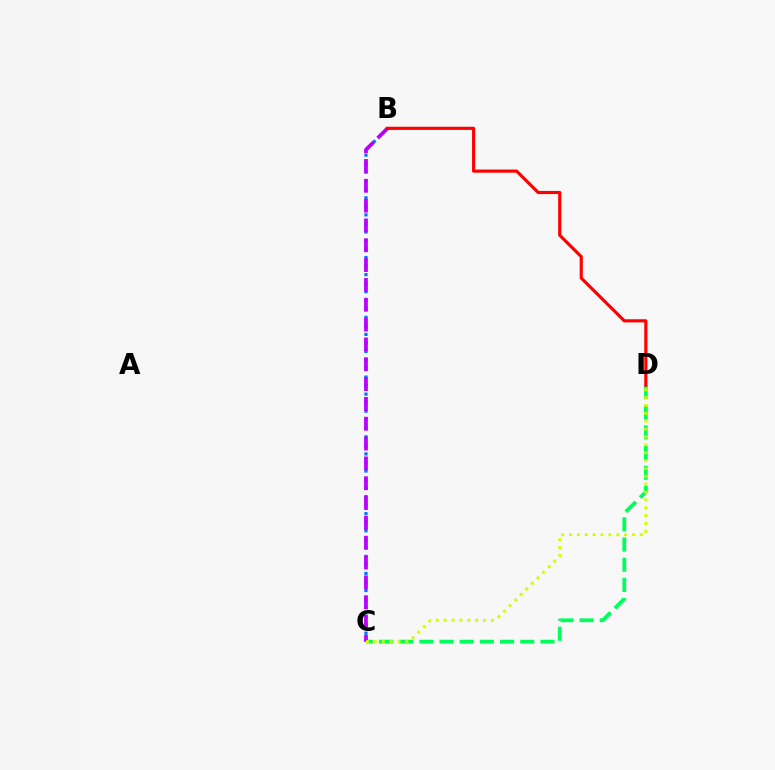{('C', 'D'): [{'color': '#00ff5c', 'line_style': 'dashed', 'thickness': 2.74}, {'color': '#d1ff00', 'line_style': 'dotted', 'thickness': 2.14}], ('B', 'C'): [{'color': '#0074ff', 'line_style': 'dotted', 'thickness': 2.32}, {'color': '#b900ff', 'line_style': 'dashed', 'thickness': 2.69}], ('B', 'D'): [{'color': '#ff0000', 'line_style': 'solid', 'thickness': 2.27}]}